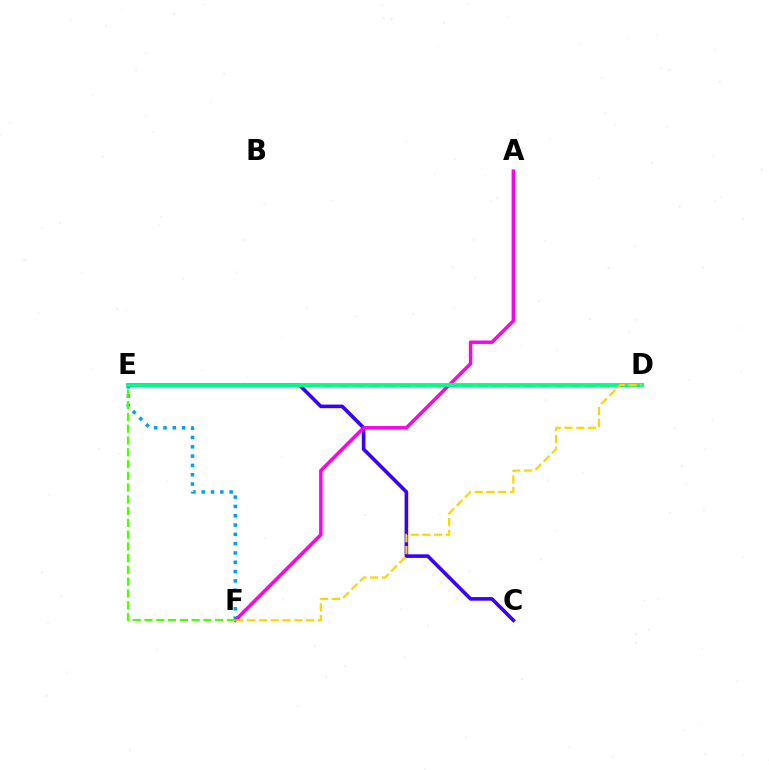{('D', 'E'): [{'color': '#ff0000', 'line_style': 'dashed', 'thickness': 2.1}, {'color': '#00ff86', 'line_style': 'solid', 'thickness': 2.78}], ('E', 'F'): [{'color': '#009eff', 'line_style': 'dotted', 'thickness': 2.53}, {'color': '#4fff00', 'line_style': 'dashed', 'thickness': 1.6}], ('C', 'E'): [{'color': '#3700ff', 'line_style': 'solid', 'thickness': 2.6}], ('A', 'F'): [{'color': '#ff00ed', 'line_style': 'solid', 'thickness': 2.48}], ('D', 'F'): [{'color': '#ffd500', 'line_style': 'dashed', 'thickness': 1.6}]}